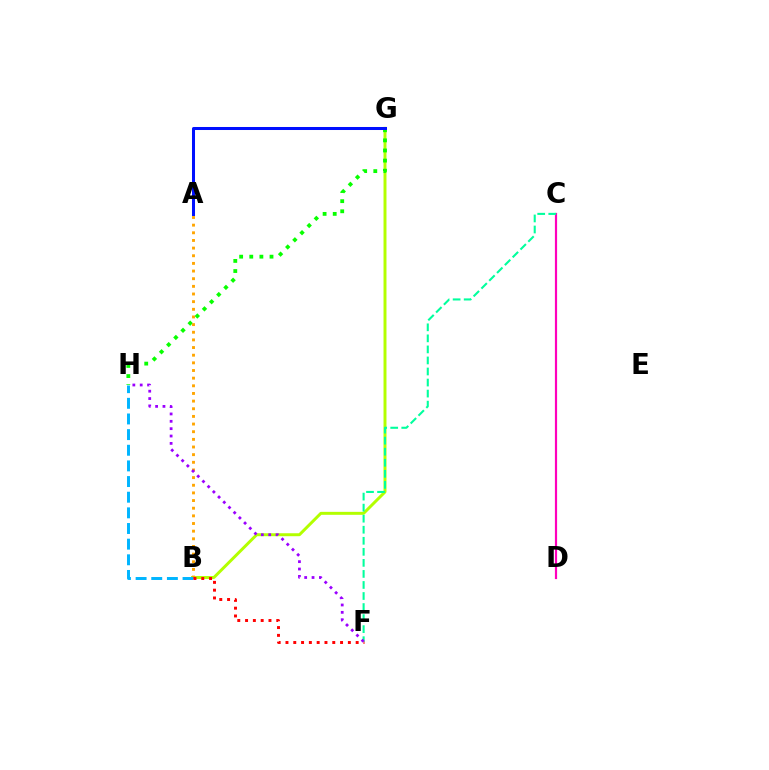{('B', 'G'): [{'color': '#b3ff00', 'line_style': 'solid', 'thickness': 2.13}], ('C', 'D'): [{'color': '#ff00bd', 'line_style': 'solid', 'thickness': 1.58}], ('G', 'H'): [{'color': '#08ff00', 'line_style': 'dotted', 'thickness': 2.75}], ('A', 'B'): [{'color': '#ffa500', 'line_style': 'dotted', 'thickness': 2.08}], ('B', 'H'): [{'color': '#00b5ff', 'line_style': 'dashed', 'thickness': 2.13}], ('B', 'F'): [{'color': '#ff0000', 'line_style': 'dotted', 'thickness': 2.12}], ('A', 'G'): [{'color': '#0010ff', 'line_style': 'solid', 'thickness': 2.18}], ('C', 'F'): [{'color': '#00ff9d', 'line_style': 'dashed', 'thickness': 1.5}], ('F', 'H'): [{'color': '#9b00ff', 'line_style': 'dotted', 'thickness': 2.0}]}